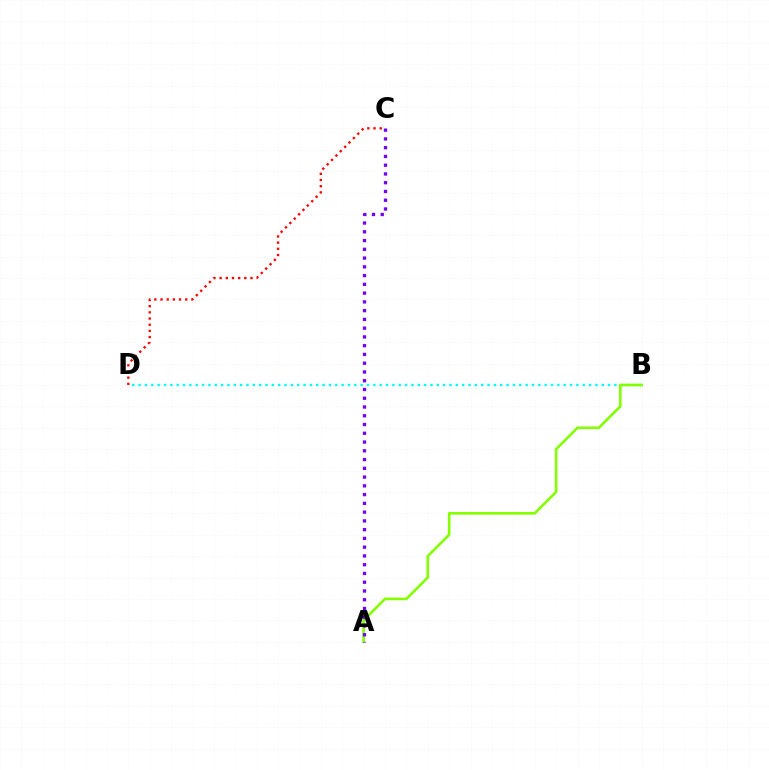{('B', 'D'): [{'color': '#00fff6', 'line_style': 'dotted', 'thickness': 1.72}], ('C', 'D'): [{'color': '#ff0000', 'line_style': 'dotted', 'thickness': 1.68}], ('A', 'B'): [{'color': '#84ff00', 'line_style': 'solid', 'thickness': 1.89}], ('A', 'C'): [{'color': '#7200ff', 'line_style': 'dotted', 'thickness': 2.38}]}